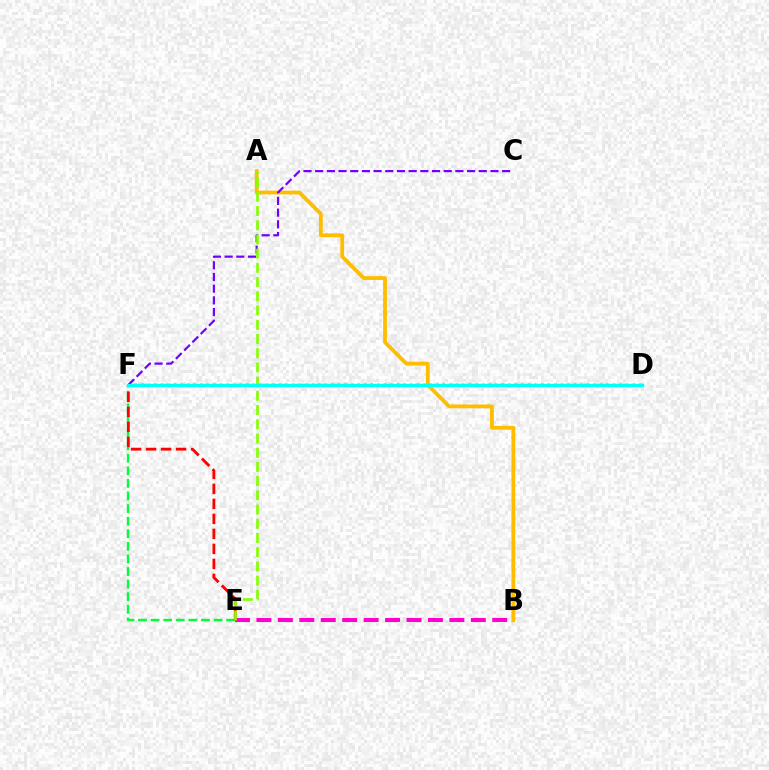{('B', 'E'): [{'color': '#ff00cf', 'line_style': 'dashed', 'thickness': 2.91}], ('D', 'F'): [{'color': '#004bff', 'line_style': 'dotted', 'thickness': 1.78}, {'color': '#00fff6', 'line_style': 'solid', 'thickness': 2.42}], ('A', 'B'): [{'color': '#ffbd00', 'line_style': 'solid', 'thickness': 2.74}], ('E', 'F'): [{'color': '#00ff39', 'line_style': 'dashed', 'thickness': 1.71}, {'color': '#ff0000', 'line_style': 'dashed', 'thickness': 2.04}], ('C', 'F'): [{'color': '#7200ff', 'line_style': 'dashed', 'thickness': 1.59}], ('A', 'E'): [{'color': '#84ff00', 'line_style': 'dashed', 'thickness': 1.93}]}